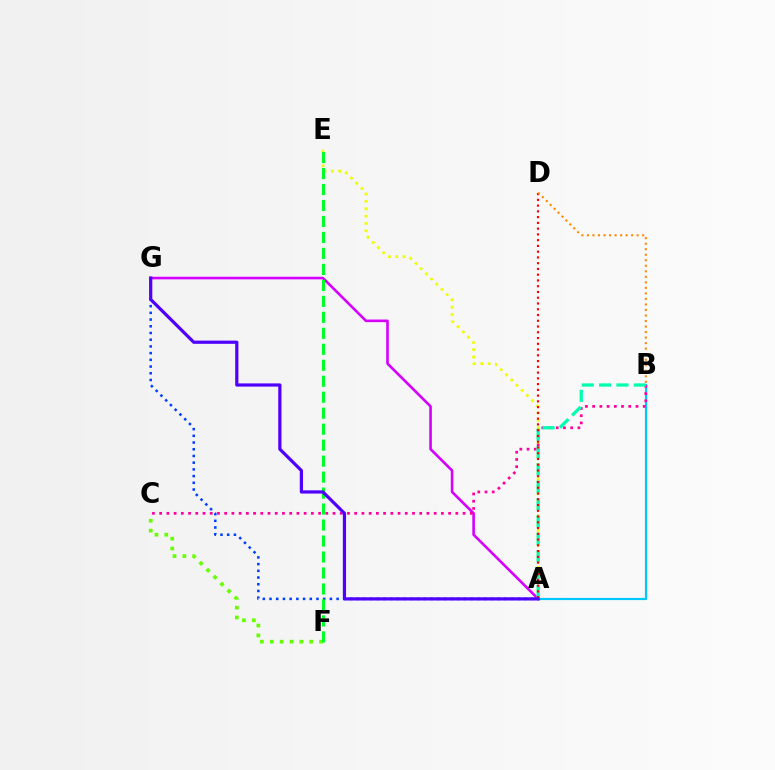{('A', 'G'): [{'color': '#d600ff', 'line_style': 'solid', 'thickness': 1.88}, {'color': '#003fff', 'line_style': 'dotted', 'thickness': 1.82}, {'color': '#4f00ff', 'line_style': 'solid', 'thickness': 2.31}], ('A', 'B'): [{'color': '#00c7ff', 'line_style': 'solid', 'thickness': 1.57}, {'color': '#00ffaf', 'line_style': 'dashed', 'thickness': 2.36}], ('A', 'E'): [{'color': '#eeff00', 'line_style': 'dotted', 'thickness': 2.0}], ('B', 'C'): [{'color': '#ff00a0', 'line_style': 'dotted', 'thickness': 1.96}], ('C', 'F'): [{'color': '#66ff00', 'line_style': 'dotted', 'thickness': 2.68}], ('A', 'D'): [{'color': '#ff0000', 'line_style': 'dotted', 'thickness': 1.56}], ('E', 'F'): [{'color': '#00ff27', 'line_style': 'dashed', 'thickness': 2.17}], ('B', 'D'): [{'color': '#ff8800', 'line_style': 'dotted', 'thickness': 1.5}]}